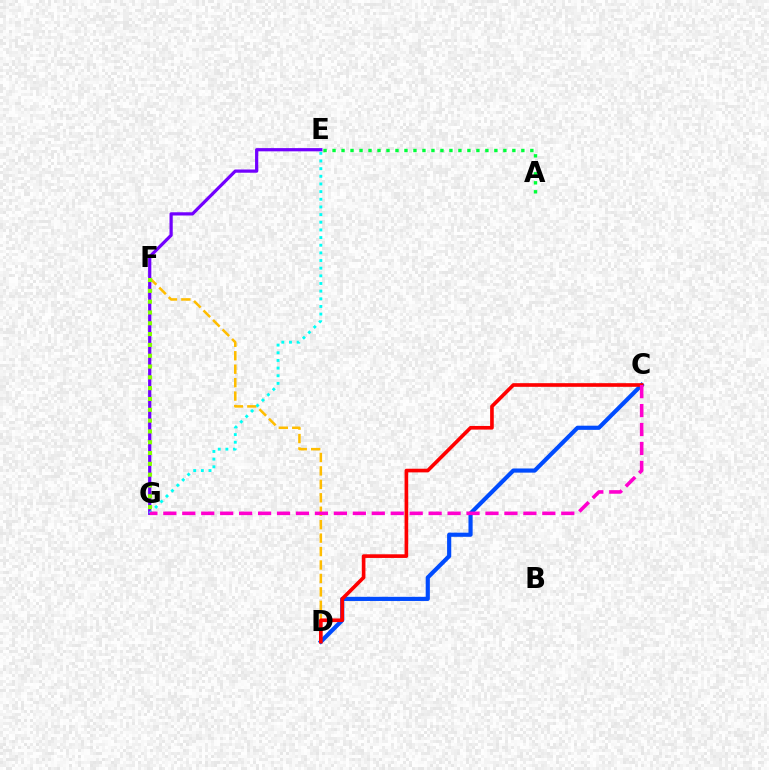{('D', 'F'): [{'color': '#ffbd00', 'line_style': 'dashed', 'thickness': 1.83}], ('E', 'G'): [{'color': '#7200ff', 'line_style': 'solid', 'thickness': 2.32}, {'color': '#00fff6', 'line_style': 'dotted', 'thickness': 2.08}], ('C', 'D'): [{'color': '#004bff', 'line_style': 'solid', 'thickness': 2.99}, {'color': '#ff0000', 'line_style': 'solid', 'thickness': 2.62}], ('F', 'G'): [{'color': '#84ff00', 'line_style': 'dotted', 'thickness': 2.94}], ('A', 'E'): [{'color': '#00ff39', 'line_style': 'dotted', 'thickness': 2.44}], ('C', 'G'): [{'color': '#ff00cf', 'line_style': 'dashed', 'thickness': 2.57}]}